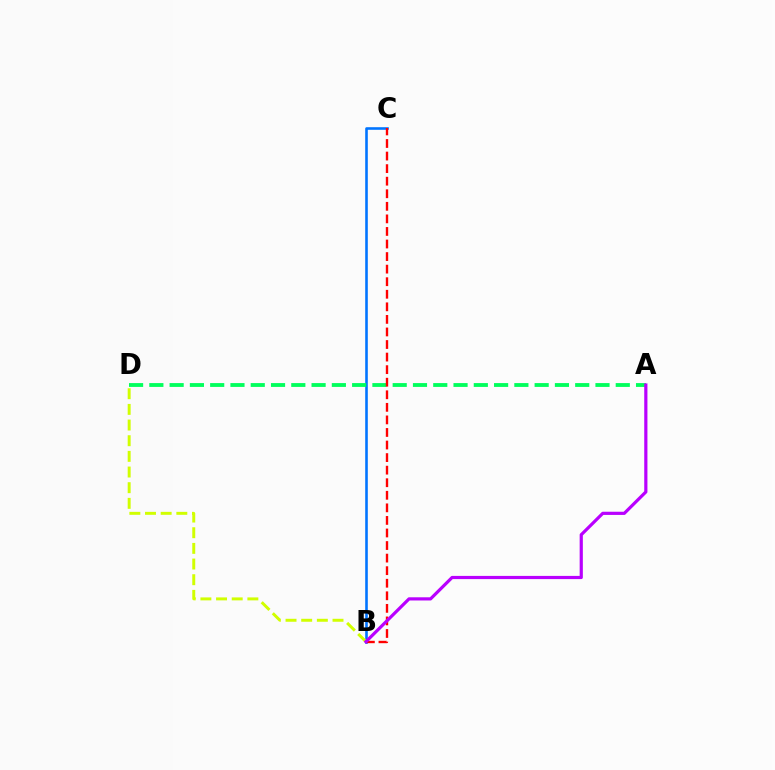{('B', 'C'): [{'color': '#0074ff', 'line_style': 'solid', 'thickness': 1.87}, {'color': '#ff0000', 'line_style': 'dashed', 'thickness': 1.71}], ('A', 'D'): [{'color': '#00ff5c', 'line_style': 'dashed', 'thickness': 2.75}], ('B', 'D'): [{'color': '#d1ff00', 'line_style': 'dashed', 'thickness': 2.13}], ('A', 'B'): [{'color': '#b900ff', 'line_style': 'solid', 'thickness': 2.3}]}